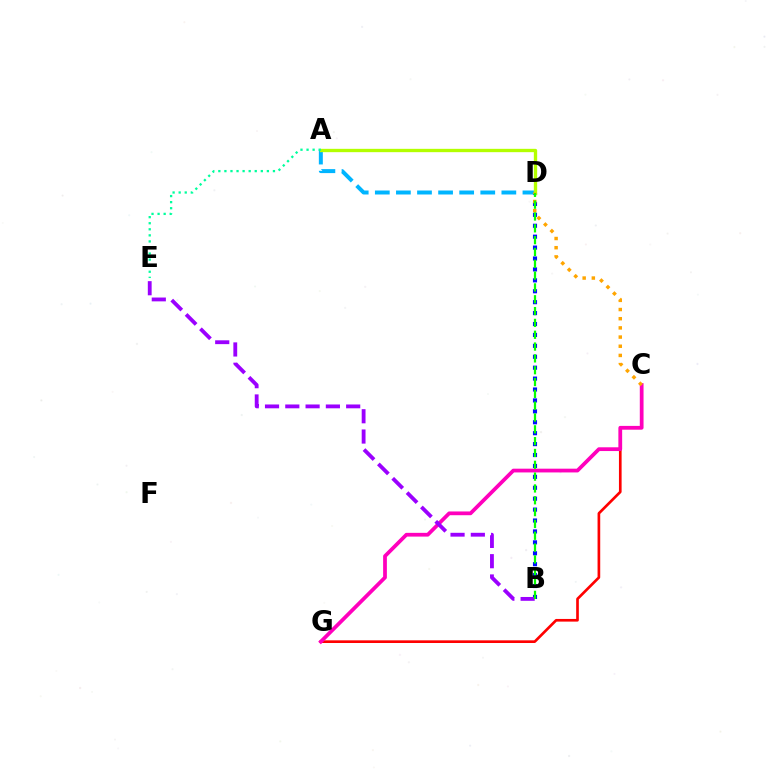{('C', 'G'): [{'color': '#ff0000', 'line_style': 'solid', 'thickness': 1.92}, {'color': '#ff00bd', 'line_style': 'solid', 'thickness': 2.7}], ('B', 'D'): [{'color': '#0010ff', 'line_style': 'dotted', 'thickness': 2.97}, {'color': '#08ff00', 'line_style': 'dashed', 'thickness': 1.61}], ('A', 'D'): [{'color': '#00b5ff', 'line_style': 'dashed', 'thickness': 2.87}, {'color': '#b3ff00', 'line_style': 'solid', 'thickness': 2.4}], ('B', 'E'): [{'color': '#9b00ff', 'line_style': 'dashed', 'thickness': 2.76}], ('C', 'D'): [{'color': '#ffa500', 'line_style': 'dotted', 'thickness': 2.49}], ('A', 'E'): [{'color': '#00ff9d', 'line_style': 'dotted', 'thickness': 1.65}]}